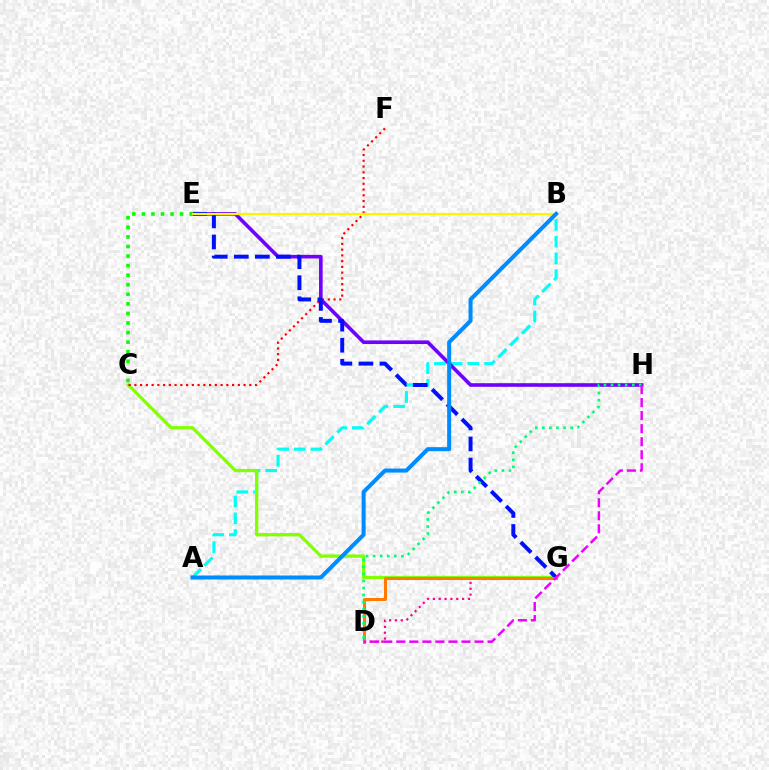{('D', 'G'): [{'color': '#ff0094', 'line_style': 'dotted', 'thickness': 1.59}, {'color': '#ff7c00', 'line_style': 'solid', 'thickness': 2.16}], ('A', 'B'): [{'color': '#00fff6', 'line_style': 'dashed', 'thickness': 2.27}, {'color': '#008cff', 'line_style': 'solid', 'thickness': 2.9}], ('E', 'H'): [{'color': '#7200ff', 'line_style': 'solid', 'thickness': 2.61}], ('C', 'G'): [{'color': '#84ff00', 'line_style': 'solid', 'thickness': 2.38}], ('C', 'F'): [{'color': '#ff0000', 'line_style': 'dotted', 'thickness': 1.56}], ('E', 'G'): [{'color': '#0010ff', 'line_style': 'dashed', 'thickness': 2.86}], ('D', 'H'): [{'color': '#00ff74', 'line_style': 'dotted', 'thickness': 1.92}, {'color': '#ee00ff', 'line_style': 'dashed', 'thickness': 1.77}], ('C', 'E'): [{'color': '#08ff00', 'line_style': 'dotted', 'thickness': 2.6}], ('B', 'E'): [{'color': '#fcf500', 'line_style': 'solid', 'thickness': 1.61}]}